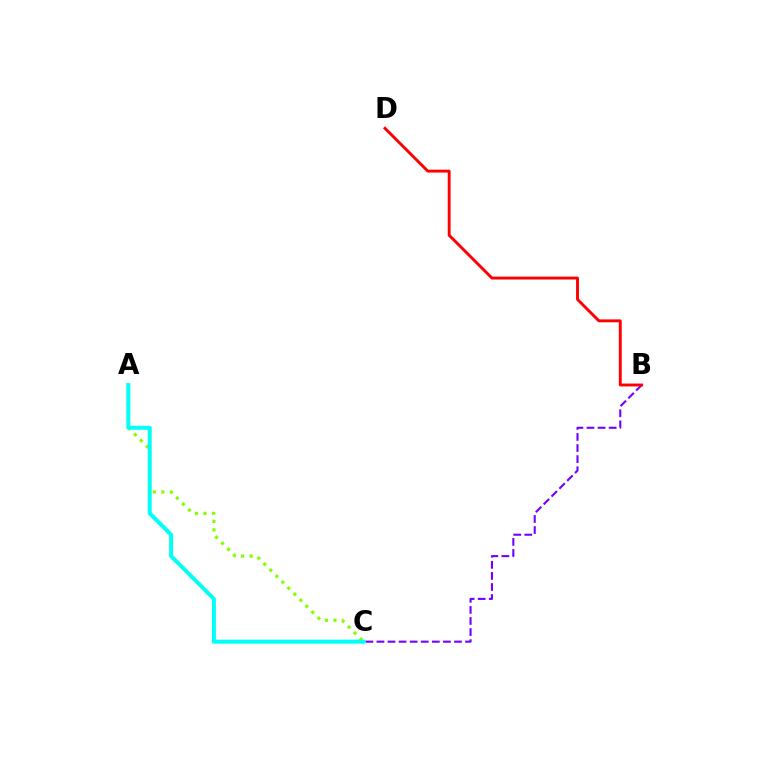{('A', 'C'): [{'color': '#84ff00', 'line_style': 'dotted', 'thickness': 2.31}, {'color': '#00fff6', 'line_style': 'solid', 'thickness': 2.87}], ('B', 'C'): [{'color': '#7200ff', 'line_style': 'dashed', 'thickness': 1.51}], ('B', 'D'): [{'color': '#ff0000', 'line_style': 'solid', 'thickness': 2.08}]}